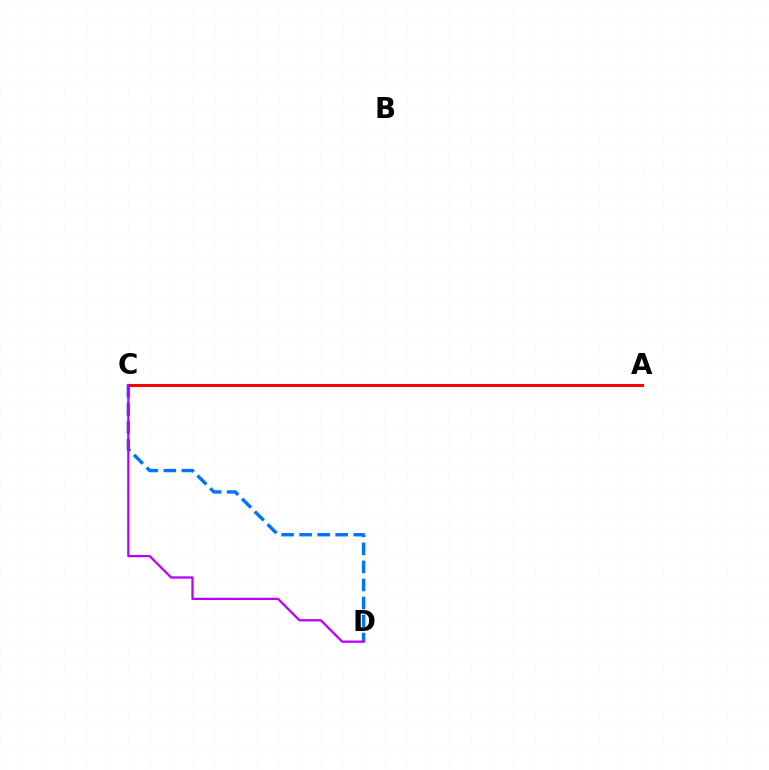{('A', 'C'): [{'color': '#00ff5c', 'line_style': 'dashed', 'thickness': 2.13}, {'color': '#d1ff00', 'line_style': 'dashed', 'thickness': 1.96}, {'color': '#ff0000', 'line_style': 'solid', 'thickness': 2.19}], ('C', 'D'): [{'color': '#0074ff', 'line_style': 'dashed', 'thickness': 2.45}, {'color': '#b900ff', 'line_style': 'solid', 'thickness': 1.64}]}